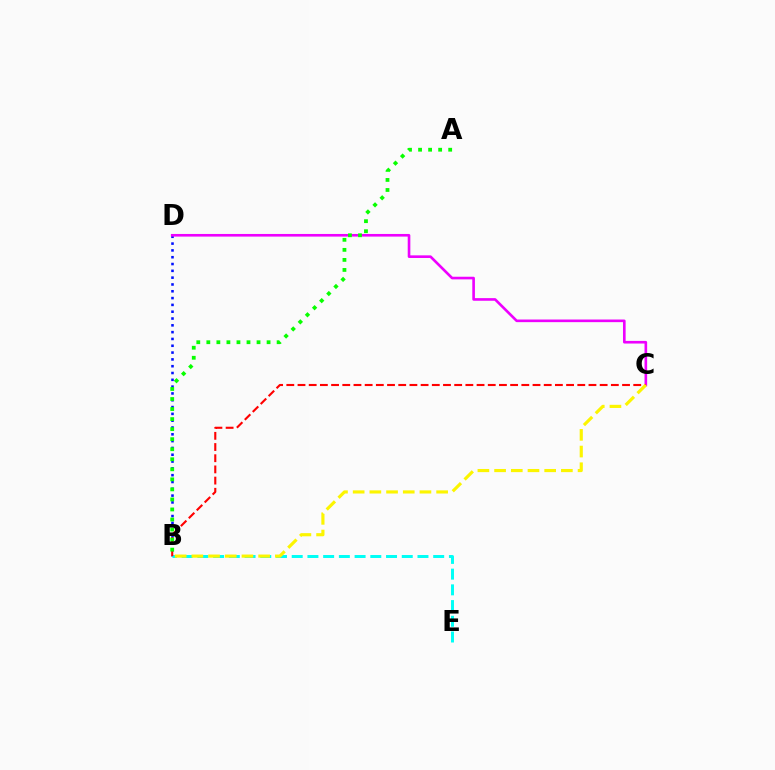{('B', 'D'): [{'color': '#0010ff', 'line_style': 'dotted', 'thickness': 1.85}], ('B', 'E'): [{'color': '#00fff6', 'line_style': 'dashed', 'thickness': 2.14}], ('C', 'D'): [{'color': '#ee00ff', 'line_style': 'solid', 'thickness': 1.9}], ('B', 'C'): [{'color': '#ff0000', 'line_style': 'dashed', 'thickness': 1.52}, {'color': '#fcf500', 'line_style': 'dashed', 'thickness': 2.27}], ('A', 'B'): [{'color': '#08ff00', 'line_style': 'dotted', 'thickness': 2.73}]}